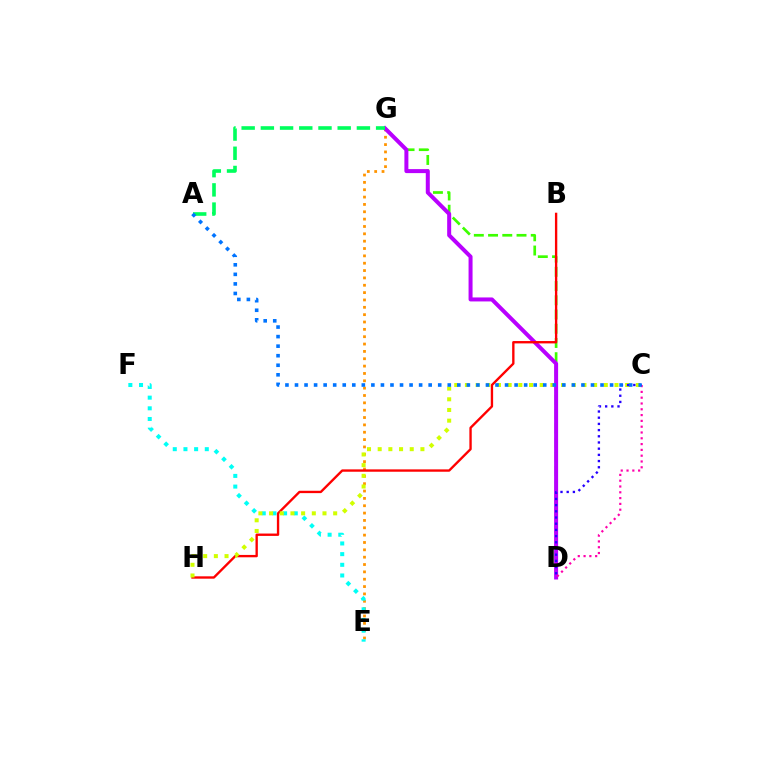{('E', 'G'): [{'color': '#ff9400', 'line_style': 'dotted', 'thickness': 2.0}], ('D', 'G'): [{'color': '#3dff00', 'line_style': 'dashed', 'thickness': 1.93}, {'color': '#b900ff', 'line_style': 'solid', 'thickness': 2.88}], ('E', 'F'): [{'color': '#00fff6', 'line_style': 'dotted', 'thickness': 2.9}], ('B', 'H'): [{'color': '#ff0000', 'line_style': 'solid', 'thickness': 1.7}], ('A', 'G'): [{'color': '#00ff5c', 'line_style': 'dashed', 'thickness': 2.61}], ('C', 'H'): [{'color': '#d1ff00', 'line_style': 'dotted', 'thickness': 2.9}], ('C', 'D'): [{'color': '#ff00ac', 'line_style': 'dotted', 'thickness': 1.58}, {'color': '#2500ff', 'line_style': 'dotted', 'thickness': 1.68}], ('A', 'C'): [{'color': '#0074ff', 'line_style': 'dotted', 'thickness': 2.59}]}